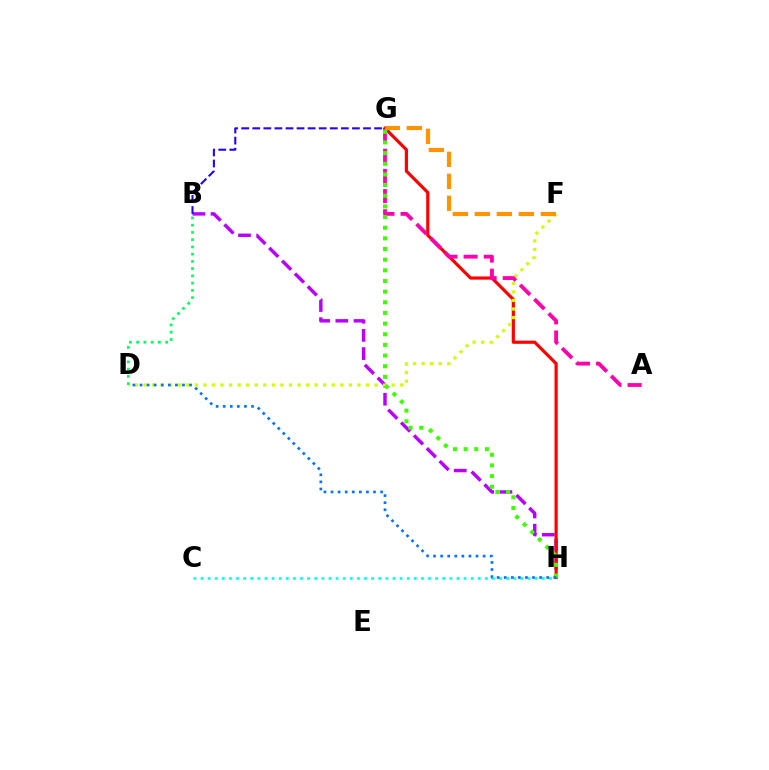{('B', 'H'): [{'color': '#b900ff', 'line_style': 'dashed', 'thickness': 2.47}], ('G', 'H'): [{'color': '#ff0000', 'line_style': 'solid', 'thickness': 2.28}, {'color': '#3dff00', 'line_style': 'dotted', 'thickness': 2.89}], ('D', 'F'): [{'color': '#d1ff00', 'line_style': 'dotted', 'thickness': 2.32}], ('C', 'H'): [{'color': '#00fff6', 'line_style': 'dotted', 'thickness': 1.93}], ('A', 'G'): [{'color': '#ff00ac', 'line_style': 'dashed', 'thickness': 2.74}], ('B', 'G'): [{'color': '#2500ff', 'line_style': 'dashed', 'thickness': 1.5}], ('D', 'H'): [{'color': '#0074ff', 'line_style': 'dotted', 'thickness': 1.92}], ('F', 'G'): [{'color': '#ff9400', 'line_style': 'dashed', 'thickness': 2.99}], ('B', 'D'): [{'color': '#00ff5c', 'line_style': 'dotted', 'thickness': 1.97}]}